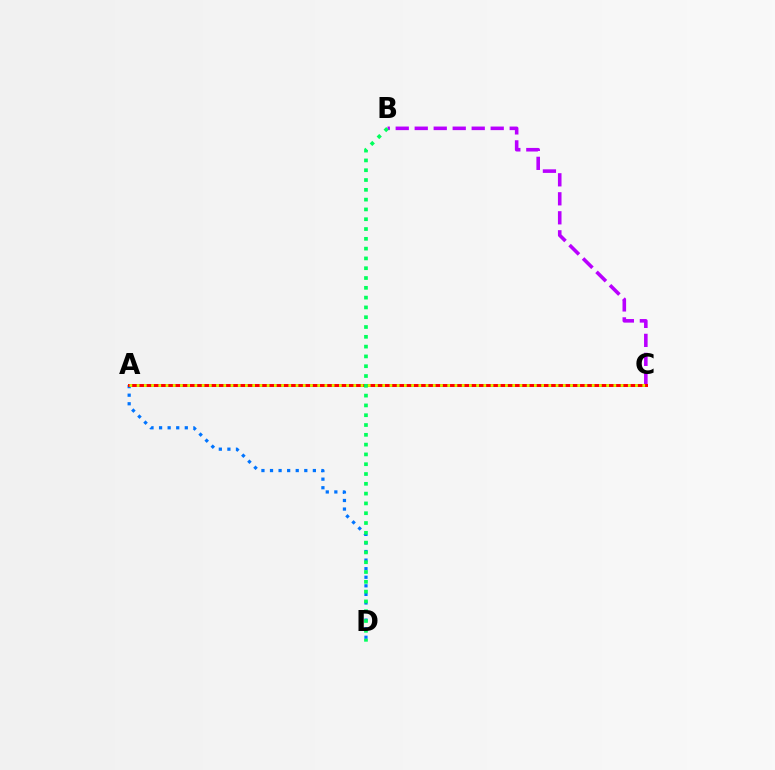{('B', 'C'): [{'color': '#b900ff', 'line_style': 'dashed', 'thickness': 2.58}], ('A', 'D'): [{'color': '#0074ff', 'line_style': 'dotted', 'thickness': 2.33}], ('A', 'C'): [{'color': '#ff0000', 'line_style': 'solid', 'thickness': 2.14}, {'color': '#d1ff00', 'line_style': 'dotted', 'thickness': 1.96}], ('B', 'D'): [{'color': '#00ff5c', 'line_style': 'dotted', 'thickness': 2.66}]}